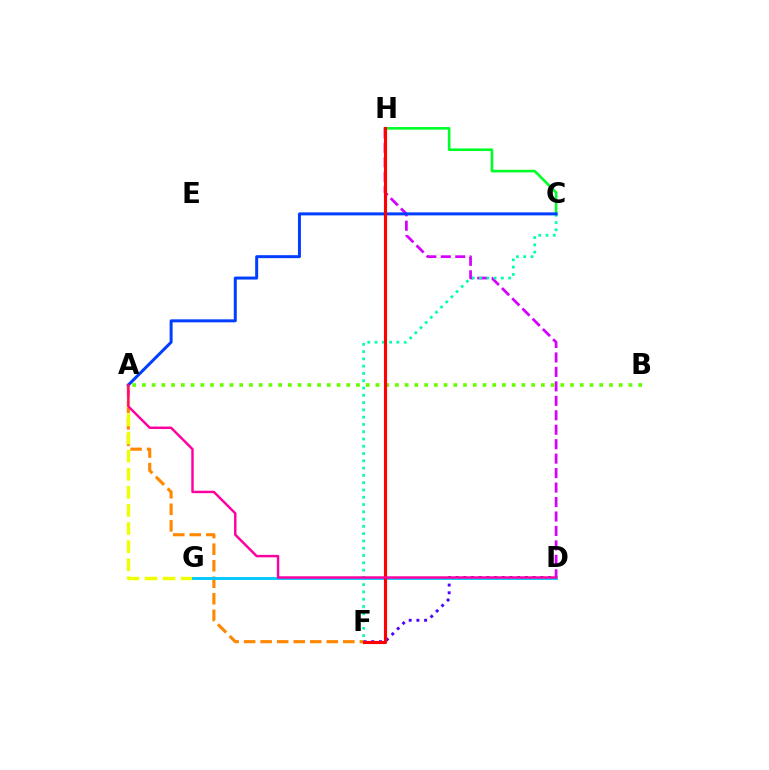{('A', 'F'): [{'color': '#ff8800', 'line_style': 'dashed', 'thickness': 2.25}], ('D', 'H'): [{'color': '#d600ff', 'line_style': 'dashed', 'thickness': 1.96}], ('A', 'B'): [{'color': '#66ff00', 'line_style': 'dotted', 'thickness': 2.64}], ('A', 'G'): [{'color': '#eeff00', 'line_style': 'dashed', 'thickness': 2.46}], ('C', 'F'): [{'color': '#00ffaf', 'line_style': 'dotted', 'thickness': 1.98}], ('D', 'F'): [{'color': '#4f00ff', 'line_style': 'dotted', 'thickness': 2.09}], ('C', 'H'): [{'color': '#00ff27', 'line_style': 'solid', 'thickness': 1.88}], ('A', 'C'): [{'color': '#003fff', 'line_style': 'solid', 'thickness': 2.15}], ('D', 'G'): [{'color': '#00c7ff', 'line_style': 'solid', 'thickness': 2.05}], ('F', 'H'): [{'color': '#ff0000', 'line_style': 'solid', 'thickness': 2.24}], ('A', 'D'): [{'color': '#ff00a0', 'line_style': 'solid', 'thickness': 1.76}]}